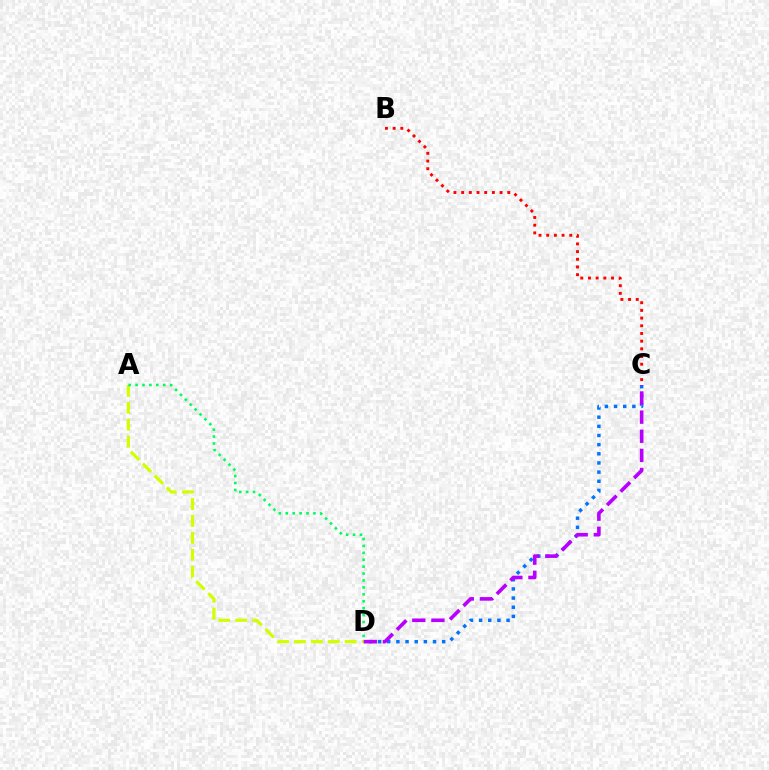{('A', 'D'): [{'color': '#d1ff00', 'line_style': 'dashed', 'thickness': 2.3}, {'color': '#00ff5c', 'line_style': 'dotted', 'thickness': 1.88}], ('C', 'D'): [{'color': '#0074ff', 'line_style': 'dotted', 'thickness': 2.49}, {'color': '#b900ff', 'line_style': 'dashed', 'thickness': 2.6}], ('B', 'C'): [{'color': '#ff0000', 'line_style': 'dotted', 'thickness': 2.09}]}